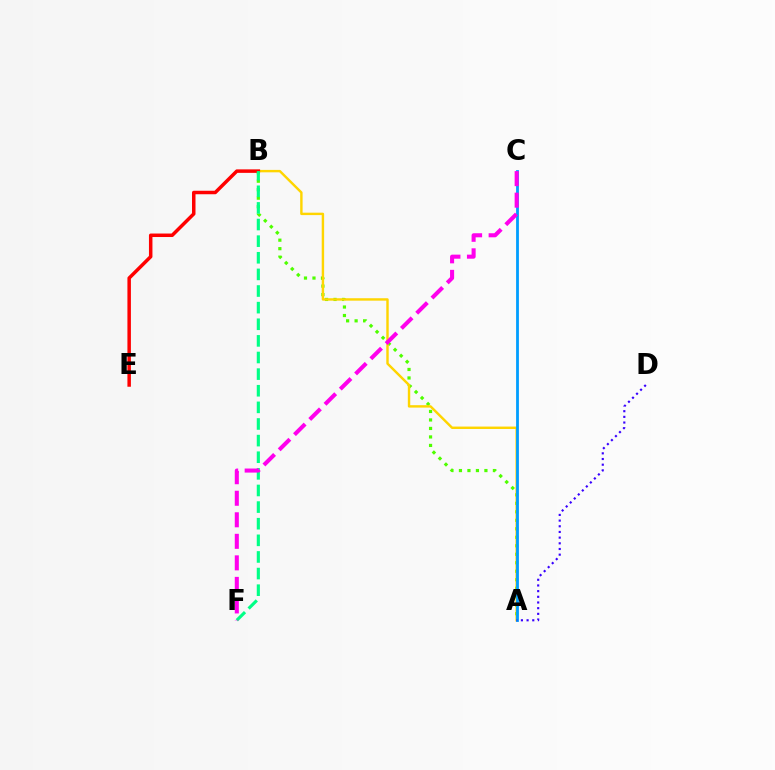{('A', 'B'): [{'color': '#4fff00', 'line_style': 'dotted', 'thickness': 2.31}, {'color': '#ffd500', 'line_style': 'solid', 'thickness': 1.74}], ('A', 'C'): [{'color': '#009eff', 'line_style': 'solid', 'thickness': 2.02}], ('B', 'E'): [{'color': '#ff0000', 'line_style': 'solid', 'thickness': 2.51}], ('B', 'F'): [{'color': '#00ff86', 'line_style': 'dashed', 'thickness': 2.26}], ('C', 'F'): [{'color': '#ff00ed', 'line_style': 'dashed', 'thickness': 2.93}], ('A', 'D'): [{'color': '#3700ff', 'line_style': 'dotted', 'thickness': 1.54}]}